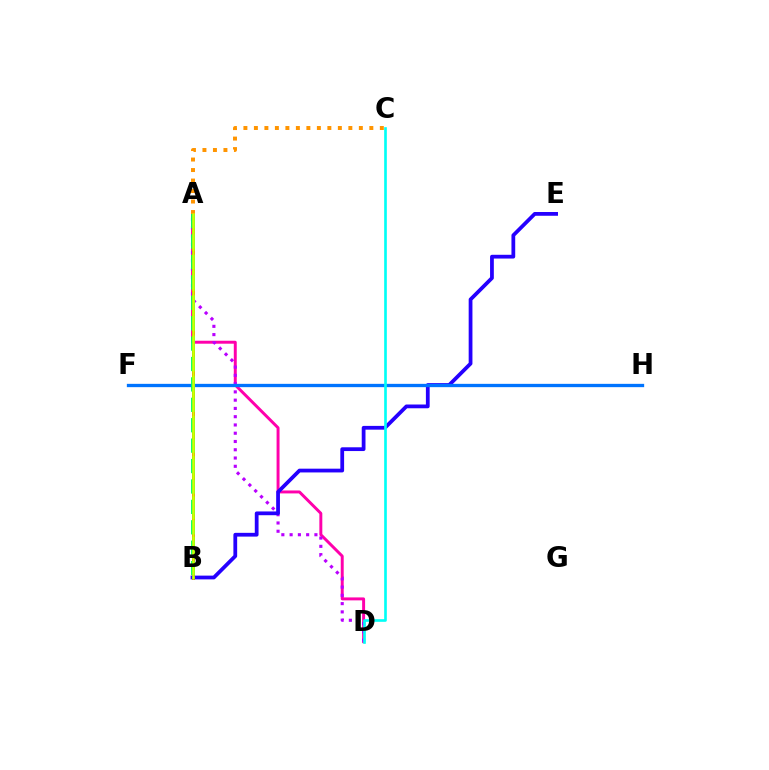{('A', 'D'): [{'color': '#ff00ac', 'line_style': 'solid', 'thickness': 2.12}, {'color': '#b900ff', 'line_style': 'dotted', 'thickness': 2.25}], ('A', 'B'): [{'color': '#ff0000', 'line_style': 'solid', 'thickness': 2.13}, {'color': '#3dff00', 'line_style': 'dashed', 'thickness': 1.82}, {'color': '#00ff5c', 'line_style': 'dashed', 'thickness': 2.77}, {'color': '#d1ff00', 'line_style': 'solid', 'thickness': 1.8}], ('B', 'E'): [{'color': '#2500ff', 'line_style': 'solid', 'thickness': 2.71}], ('F', 'H'): [{'color': '#0074ff', 'line_style': 'solid', 'thickness': 2.39}], ('A', 'C'): [{'color': '#ff9400', 'line_style': 'dotted', 'thickness': 2.85}], ('C', 'D'): [{'color': '#00fff6', 'line_style': 'solid', 'thickness': 1.91}]}